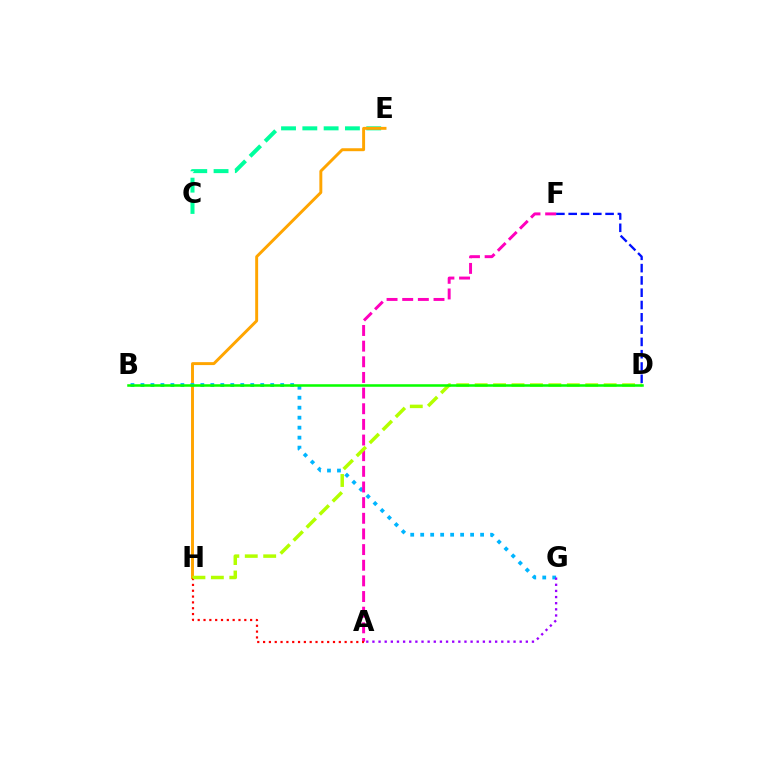{('C', 'E'): [{'color': '#00ff9d', 'line_style': 'dashed', 'thickness': 2.89}], ('D', 'F'): [{'color': '#0010ff', 'line_style': 'dashed', 'thickness': 1.67}], ('E', 'H'): [{'color': '#ffa500', 'line_style': 'solid', 'thickness': 2.11}], ('B', 'G'): [{'color': '#00b5ff', 'line_style': 'dotted', 'thickness': 2.71}], ('A', 'F'): [{'color': '#ff00bd', 'line_style': 'dashed', 'thickness': 2.13}], ('A', 'G'): [{'color': '#9b00ff', 'line_style': 'dotted', 'thickness': 1.67}], ('A', 'H'): [{'color': '#ff0000', 'line_style': 'dotted', 'thickness': 1.58}], ('D', 'H'): [{'color': '#b3ff00', 'line_style': 'dashed', 'thickness': 2.5}], ('B', 'D'): [{'color': '#08ff00', 'line_style': 'solid', 'thickness': 1.82}]}